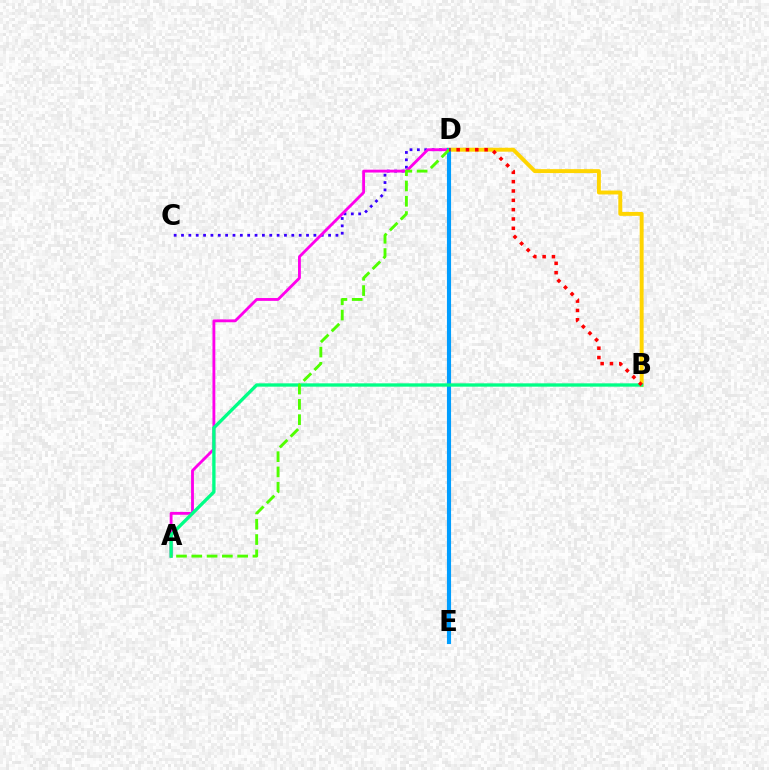{('C', 'D'): [{'color': '#3700ff', 'line_style': 'dotted', 'thickness': 2.0}], ('A', 'D'): [{'color': '#ff00ed', 'line_style': 'solid', 'thickness': 2.05}, {'color': '#4fff00', 'line_style': 'dashed', 'thickness': 2.08}], ('B', 'D'): [{'color': '#ffd500', 'line_style': 'solid', 'thickness': 2.83}, {'color': '#ff0000', 'line_style': 'dotted', 'thickness': 2.53}], ('D', 'E'): [{'color': '#009eff', 'line_style': 'solid', 'thickness': 2.97}], ('A', 'B'): [{'color': '#00ff86', 'line_style': 'solid', 'thickness': 2.4}]}